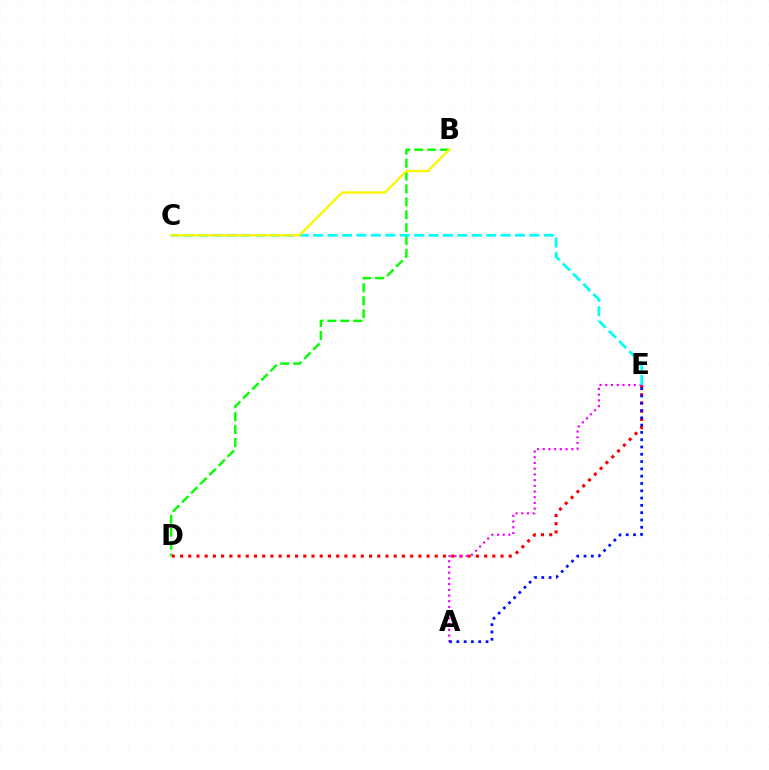{('B', 'D'): [{'color': '#08ff00', 'line_style': 'dashed', 'thickness': 1.75}], ('D', 'E'): [{'color': '#ff0000', 'line_style': 'dotted', 'thickness': 2.23}], ('A', 'E'): [{'color': '#ee00ff', 'line_style': 'dotted', 'thickness': 1.55}, {'color': '#0010ff', 'line_style': 'dotted', 'thickness': 1.98}], ('C', 'E'): [{'color': '#00fff6', 'line_style': 'dashed', 'thickness': 1.96}], ('B', 'C'): [{'color': '#fcf500', 'line_style': 'solid', 'thickness': 1.68}]}